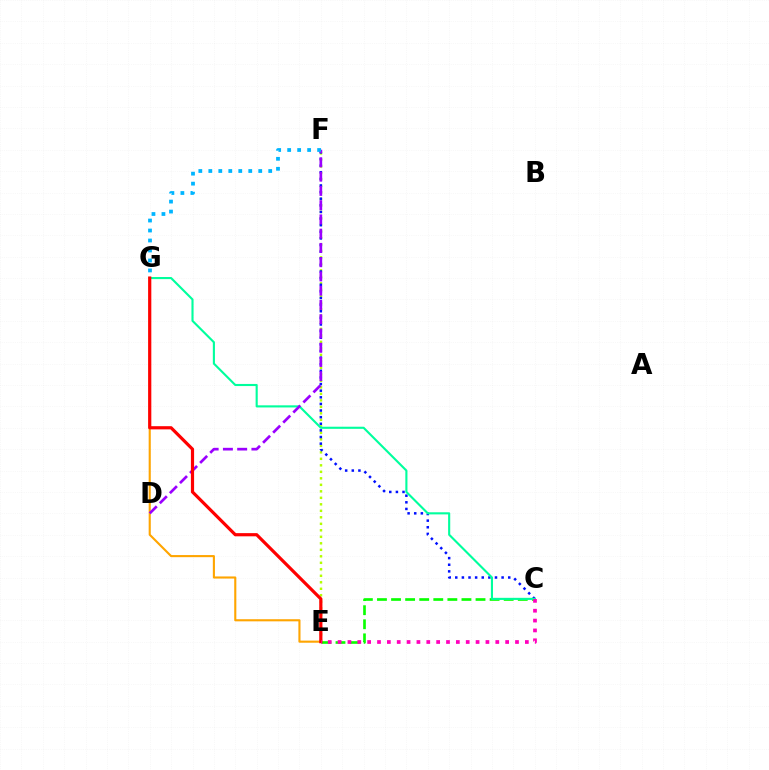{('C', 'E'): [{'color': '#08ff00', 'line_style': 'dashed', 'thickness': 1.91}, {'color': '#ff00bd', 'line_style': 'dotted', 'thickness': 2.68}], ('E', 'G'): [{'color': '#ffa500', 'line_style': 'solid', 'thickness': 1.52}, {'color': '#ff0000', 'line_style': 'solid', 'thickness': 2.3}], ('E', 'F'): [{'color': '#b3ff00', 'line_style': 'dotted', 'thickness': 1.77}], ('C', 'F'): [{'color': '#0010ff', 'line_style': 'dotted', 'thickness': 1.8}], ('C', 'G'): [{'color': '#00ff9d', 'line_style': 'solid', 'thickness': 1.53}], ('D', 'F'): [{'color': '#9b00ff', 'line_style': 'dashed', 'thickness': 1.94}], ('F', 'G'): [{'color': '#00b5ff', 'line_style': 'dotted', 'thickness': 2.71}]}